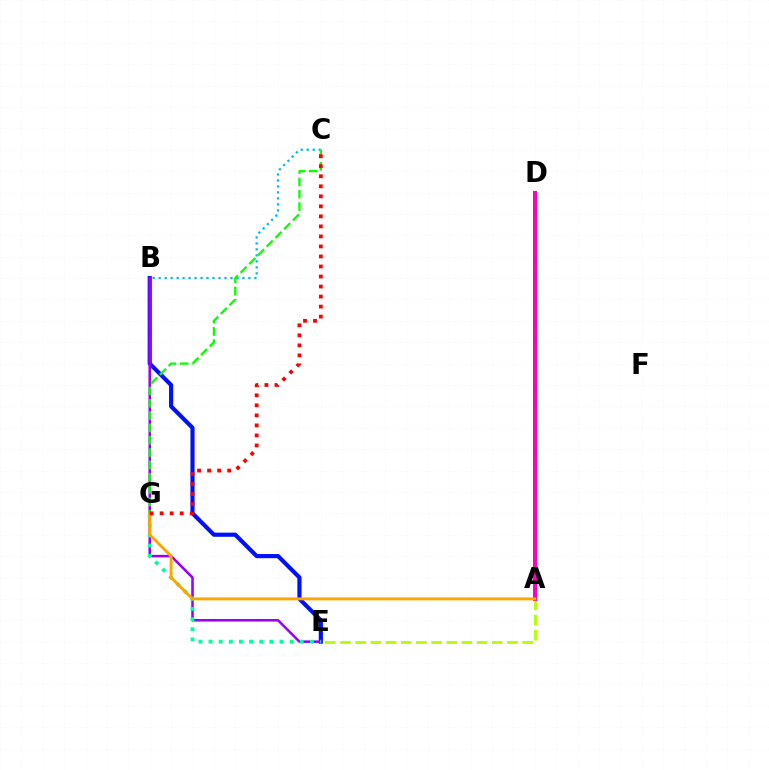{('B', 'E'): [{'color': '#0010ff', 'line_style': 'solid', 'thickness': 2.98}, {'color': '#9b00ff', 'line_style': 'solid', 'thickness': 1.84}], ('A', 'E'): [{'color': '#b3ff00', 'line_style': 'dashed', 'thickness': 2.06}], ('B', 'C'): [{'color': '#00b5ff', 'line_style': 'dotted', 'thickness': 1.63}], ('A', 'D'): [{'color': '#ff00bd', 'line_style': 'solid', 'thickness': 2.87}], ('E', 'G'): [{'color': '#00ff9d', 'line_style': 'dotted', 'thickness': 2.75}], ('C', 'G'): [{'color': '#08ff00', 'line_style': 'dashed', 'thickness': 1.67}, {'color': '#ff0000', 'line_style': 'dotted', 'thickness': 2.72}], ('A', 'G'): [{'color': '#ffa500', 'line_style': 'solid', 'thickness': 2.1}]}